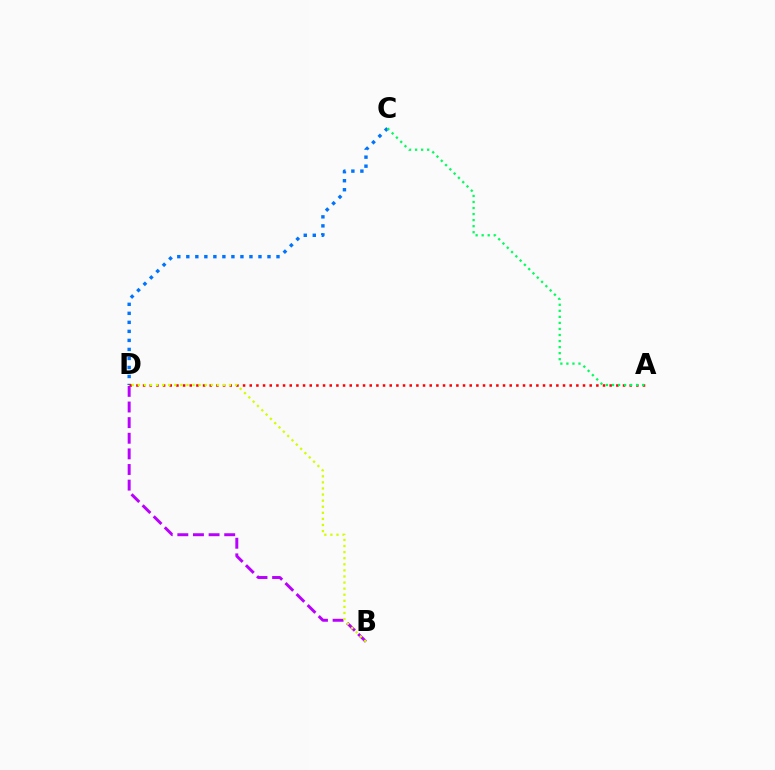{('C', 'D'): [{'color': '#0074ff', 'line_style': 'dotted', 'thickness': 2.45}], ('A', 'D'): [{'color': '#ff0000', 'line_style': 'dotted', 'thickness': 1.81}], ('B', 'D'): [{'color': '#b900ff', 'line_style': 'dashed', 'thickness': 2.12}, {'color': '#d1ff00', 'line_style': 'dotted', 'thickness': 1.65}], ('A', 'C'): [{'color': '#00ff5c', 'line_style': 'dotted', 'thickness': 1.64}]}